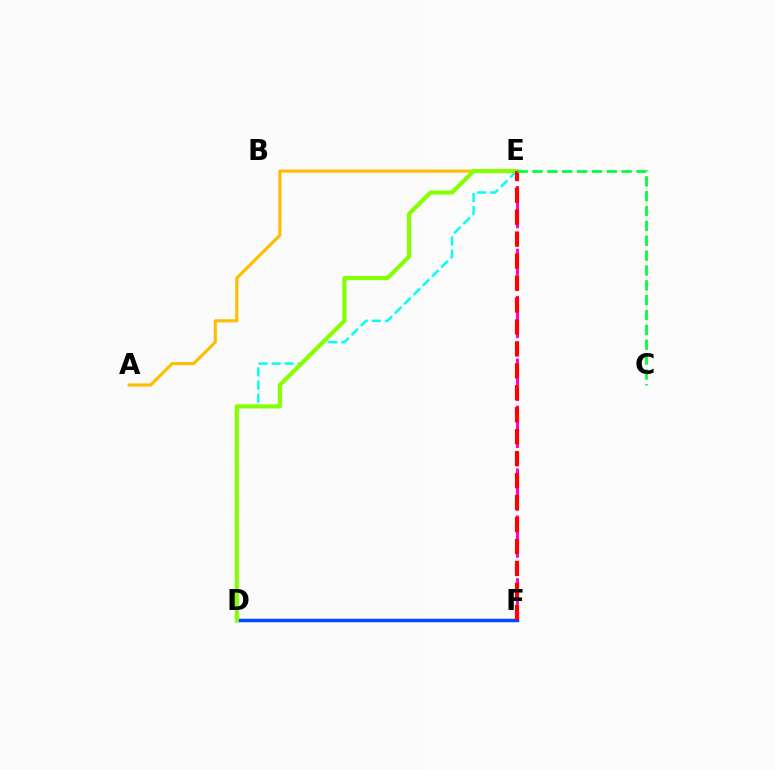{('D', 'F'): [{'color': '#7200ff', 'line_style': 'dashed', 'thickness': 2.17}, {'color': '#004bff', 'line_style': 'solid', 'thickness': 2.51}], ('A', 'E'): [{'color': '#ffbd00', 'line_style': 'solid', 'thickness': 2.25}], ('E', 'F'): [{'color': '#ff00cf', 'line_style': 'dashed', 'thickness': 2.13}, {'color': '#ff0000', 'line_style': 'dashed', 'thickness': 2.98}], ('D', 'E'): [{'color': '#00fff6', 'line_style': 'dashed', 'thickness': 1.78}, {'color': '#84ff00', 'line_style': 'solid', 'thickness': 2.97}], ('C', 'E'): [{'color': '#00ff39', 'line_style': 'dashed', 'thickness': 2.02}]}